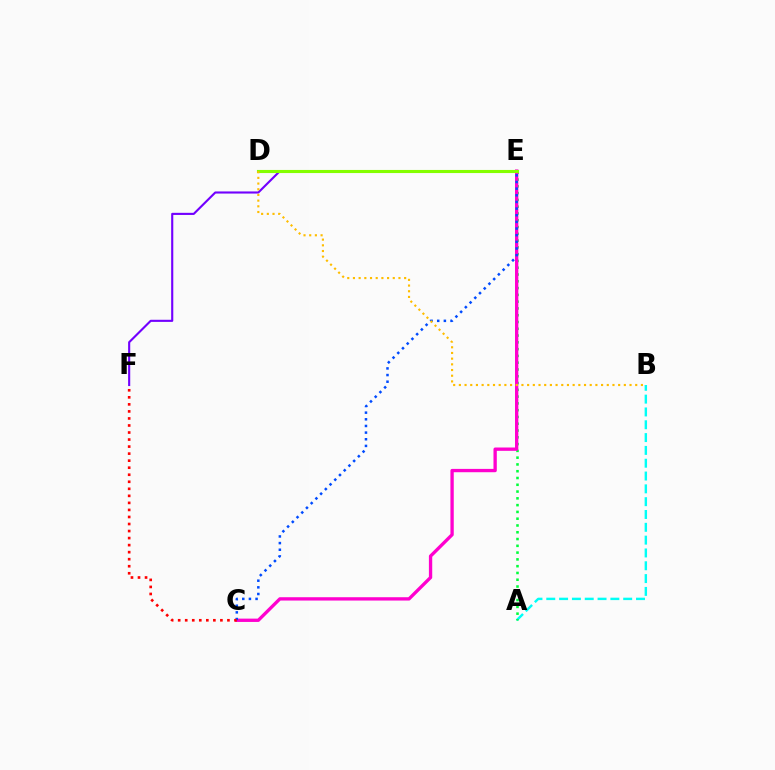{('A', 'B'): [{'color': '#00fff6', 'line_style': 'dashed', 'thickness': 1.74}], ('A', 'E'): [{'color': '#00ff39', 'line_style': 'dotted', 'thickness': 1.84}], ('E', 'F'): [{'color': '#7200ff', 'line_style': 'solid', 'thickness': 1.53}], ('C', 'E'): [{'color': '#ff00cf', 'line_style': 'solid', 'thickness': 2.39}, {'color': '#004bff', 'line_style': 'dotted', 'thickness': 1.81}], ('C', 'F'): [{'color': '#ff0000', 'line_style': 'dotted', 'thickness': 1.91}], ('D', 'E'): [{'color': '#84ff00', 'line_style': 'solid', 'thickness': 2.24}], ('B', 'D'): [{'color': '#ffbd00', 'line_style': 'dotted', 'thickness': 1.55}]}